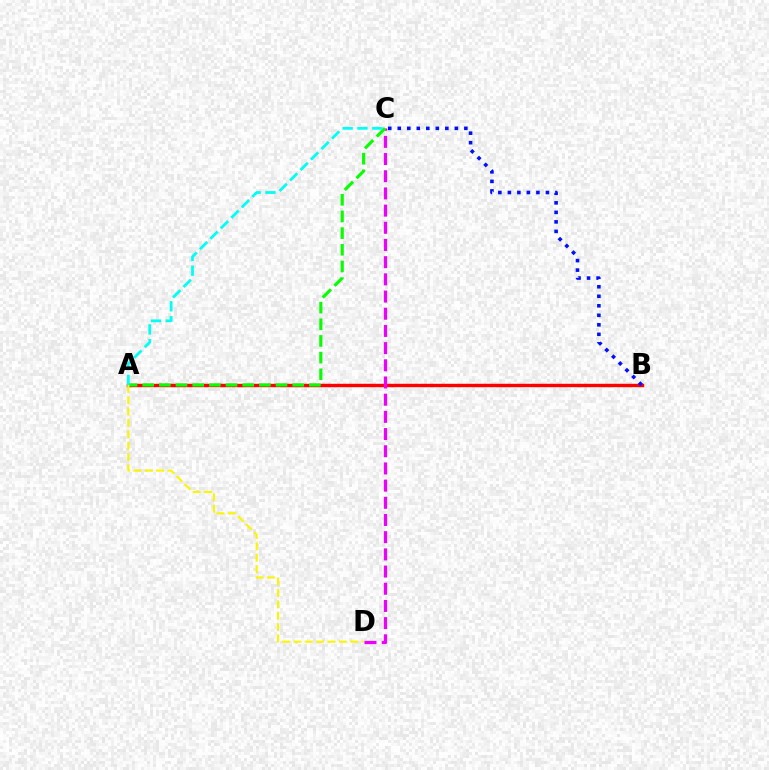{('A', 'B'): [{'color': '#ff0000', 'line_style': 'solid', 'thickness': 2.46}], ('C', 'D'): [{'color': '#ee00ff', 'line_style': 'dashed', 'thickness': 2.34}], ('B', 'C'): [{'color': '#0010ff', 'line_style': 'dotted', 'thickness': 2.58}], ('A', 'C'): [{'color': '#08ff00', 'line_style': 'dashed', 'thickness': 2.26}, {'color': '#00fff6', 'line_style': 'dashed', 'thickness': 2.01}], ('A', 'D'): [{'color': '#fcf500', 'line_style': 'dashed', 'thickness': 1.54}]}